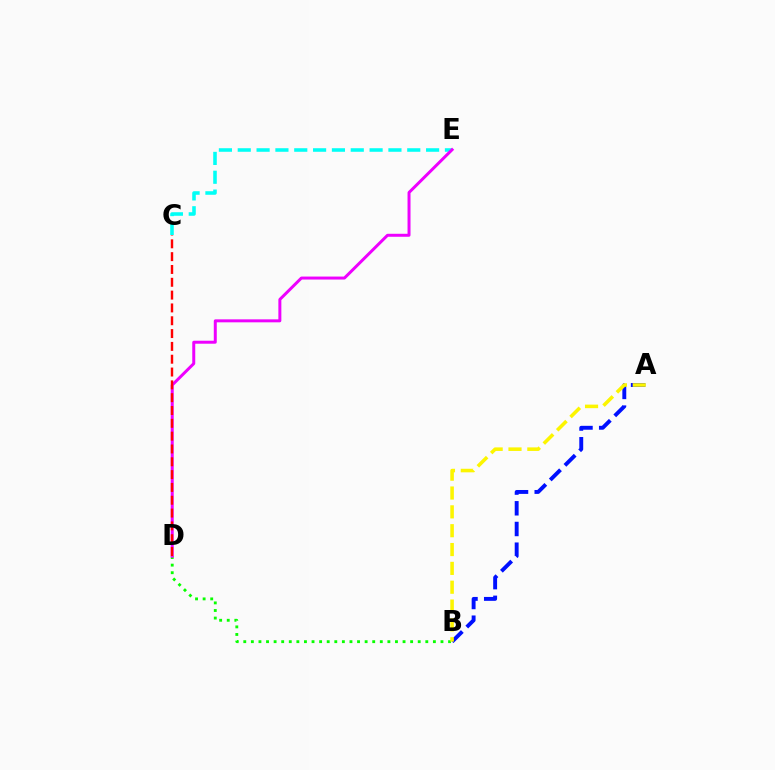{('C', 'E'): [{'color': '#00fff6', 'line_style': 'dashed', 'thickness': 2.56}], ('B', 'D'): [{'color': '#08ff00', 'line_style': 'dotted', 'thickness': 2.06}], ('D', 'E'): [{'color': '#ee00ff', 'line_style': 'solid', 'thickness': 2.15}], ('C', 'D'): [{'color': '#ff0000', 'line_style': 'dashed', 'thickness': 1.74}], ('A', 'B'): [{'color': '#0010ff', 'line_style': 'dashed', 'thickness': 2.81}, {'color': '#fcf500', 'line_style': 'dashed', 'thickness': 2.56}]}